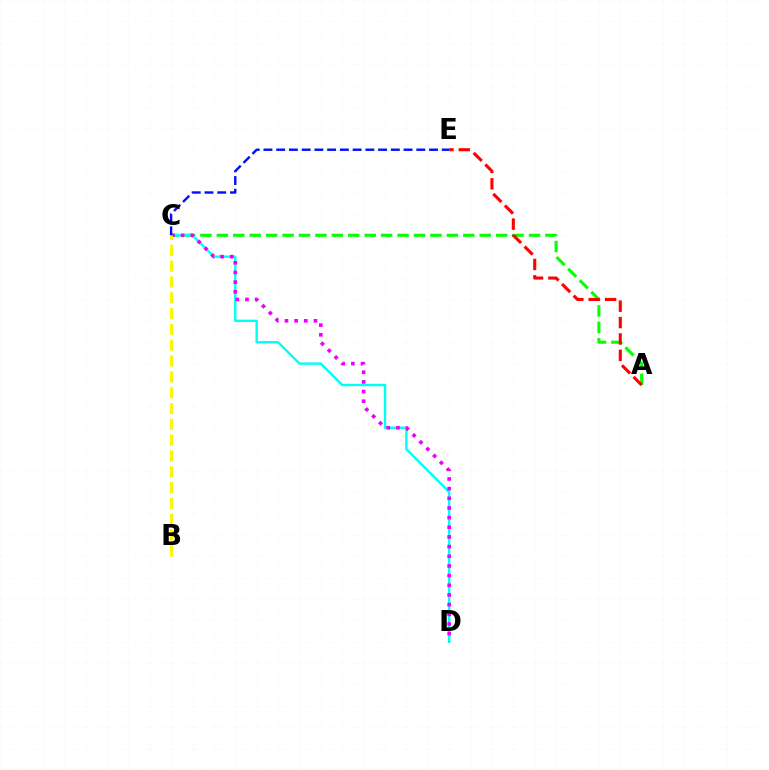{('A', 'C'): [{'color': '#08ff00', 'line_style': 'dashed', 'thickness': 2.23}], ('C', 'D'): [{'color': '#00fff6', 'line_style': 'solid', 'thickness': 1.73}, {'color': '#ee00ff', 'line_style': 'dotted', 'thickness': 2.63}], ('A', 'E'): [{'color': '#ff0000', 'line_style': 'dashed', 'thickness': 2.23}], ('C', 'E'): [{'color': '#0010ff', 'line_style': 'dashed', 'thickness': 1.73}], ('B', 'C'): [{'color': '#fcf500', 'line_style': 'dashed', 'thickness': 2.15}]}